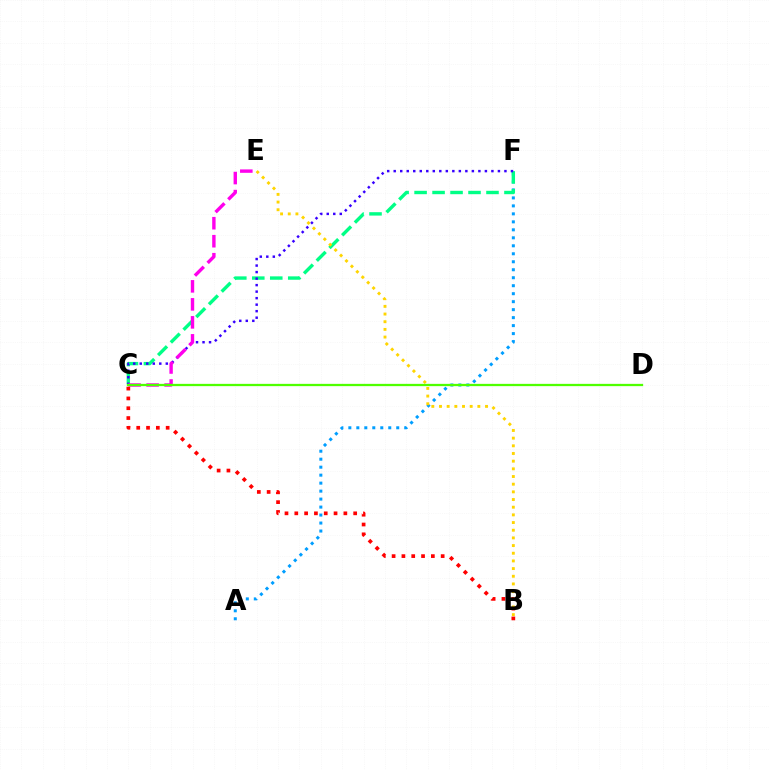{('A', 'F'): [{'color': '#009eff', 'line_style': 'dotted', 'thickness': 2.17}], ('C', 'F'): [{'color': '#00ff86', 'line_style': 'dashed', 'thickness': 2.44}, {'color': '#3700ff', 'line_style': 'dotted', 'thickness': 1.77}], ('C', 'E'): [{'color': '#ff00ed', 'line_style': 'dashed', 'thickness': 2.45}], ('B', 'C'): [{'color': '#ff0000', 'line_style': 'dotted', 'thickness': 2.67}], ('B', 'E'): [{'color': '#ffd500', 'line_style': 'dotted', 'thickness': 2.08}], ('C', 'D'): [{'color': '#4fff00', 'line_style': 'solid', 'thickness': 1.64}]}